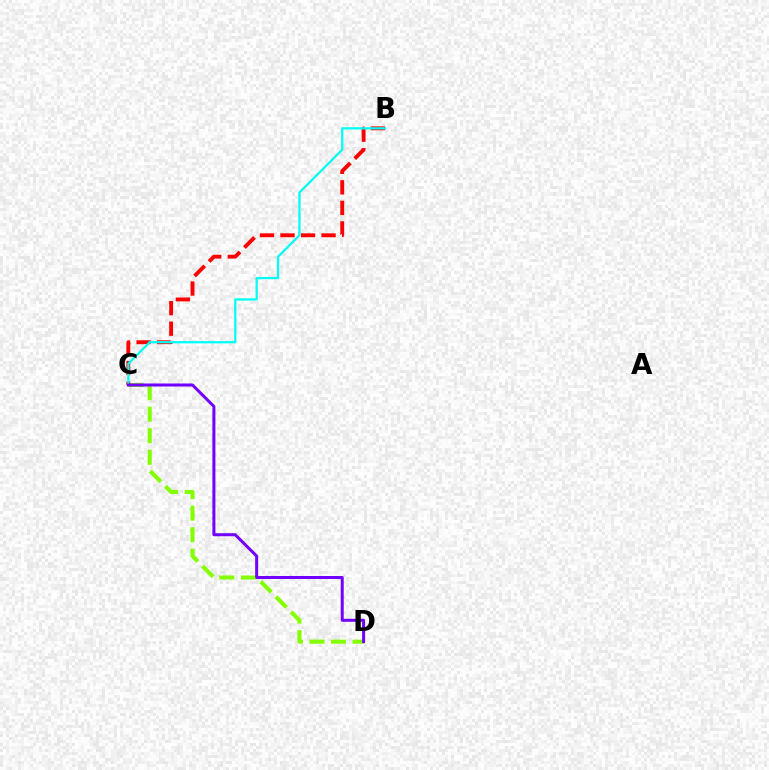{('C', 'D'): [{'color': '#84ff00', 'line_style': 'dashed', 'thickness': 2.93}, {'color': '#7200ff', 'line_style': 'solid', 'thickness': 2.17}], ('B', 'C'): [{'color': '#ff0000', 'line_style': 'dashed', 'thickness': 2.79}, {'color': '#00fff6', 'line_style': 'solid', 'thickness': 1.62}]}